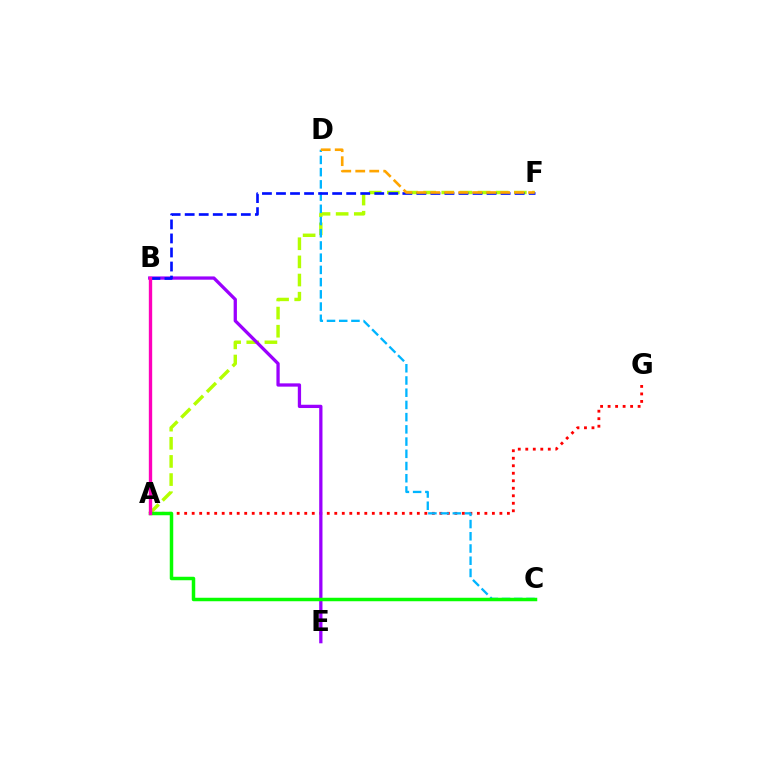{('A', 'F'): [{'color': '#b3ff00', 'line_style': 'dashed', 'thickness': 2.46}], ('A', 'G'): [{'color': '#ff0000', 'line_style': 'dotted', 'thickness': 2.04}], ('B', 'E'): [{'color': '#9b00ff', 'line_style': 'solid', 'thickness': 2.36}], ('C', 'D'): [{'color': '#00b5ff', 'line_style': 'dashed', 'thickness': 1.66}], ('B', 'F'): [{'color': '#0010ff', 'line_style': 'dashed', 'thickness': 1.91}], ('A', 'B'): [{'color': '#00ff9d', 'line_style': 'solid', 'thickness': 2.05}, {'color': '#ff00bd', 'line_style': 'solid', 'thickness': 2.41}], ('D', 'F'): [{'color': '#ffa500', 'line_style': 'dashed', 'thickness': 1.9}], ('A', 'C'): [{'color': '#08ff00', 'line_style': 'solid', 'thickness': 2.51}]}